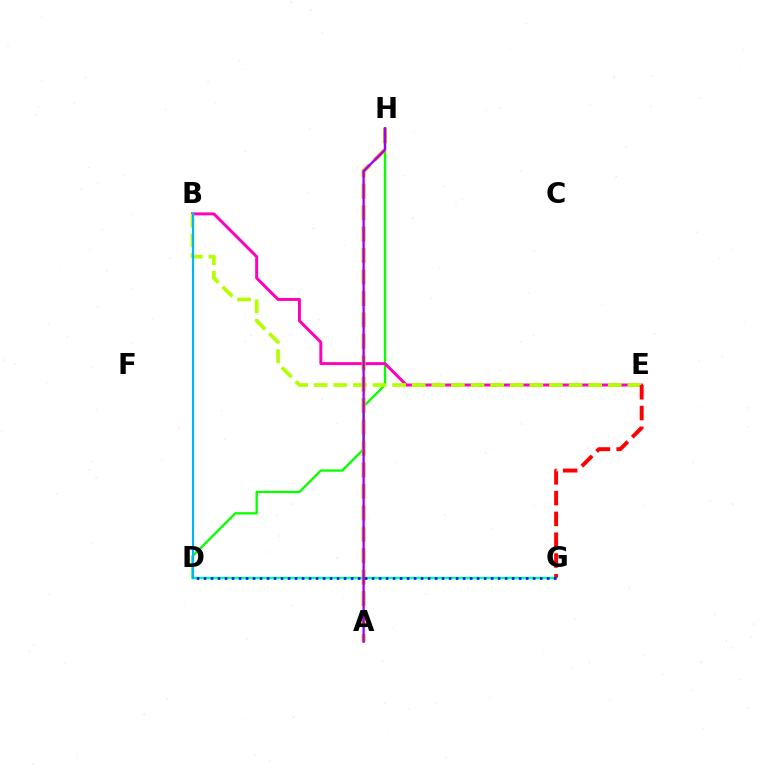{('D', 'G'): [{'color': '#00ff9d', 'line_style': 'solid', 'thickness': 1.74}, {'color': '#0010ff', 'line_style': 'dotted', 'thickness': 1.9}], ('D', 'H'): [{'color': '#08ff00', 'line_style': 'solid', 'thickness': 1.68}], ('B', 'E'): [{'color': '#ff00bd', 'line_style': 'solid', 'thickness': 2.14}, {'color': '#b3ff00', 'line_style': 'dashed', 'thickness': 2.66}], ('A', 'H'): [{'color': '#ffa500', 'line_style': 'dashed', 'thickness': 2.91}, {'color': '#9b00ff', 'line_style': 'solid', 'thickness': 1.66}], ('B', 'D'): [{'color': '#00b5ff', 'line_style': 'solid', 'thickness': 1.54}], ('E', 'G'): [{'color': '#ff0000', 'line_style': 'dashed', 'thickness': 2.82}]}